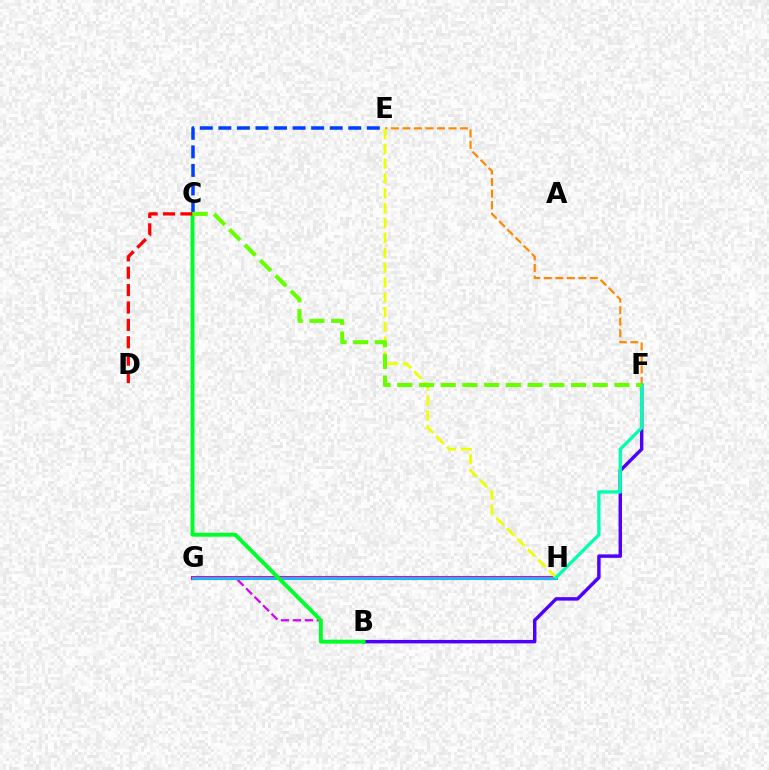{('B', 'G'): [{'color': '#d600ff', 'line_style': 'dashed', 'thickness': 1.63}], ('B', 'F'): [{'color': '#4f00ff', 'line_style': 'solid', 'thickness': 2.48}], ('E', 'F'): [{'color': '#ff8800', 'line_style': 'dashed', 'thickness': 1.57}], ('G', 'H'): [{'color': '#ff00a0', 'line_style': 'solid', 'thickness': 2.94}, {'color': '#00c7ff', 'line_style': 'solid', 'thickness': 2.0}], ('E', 'H'): [{'color': '#eeff00', 'line_style': 'dashed', 'thickness': 2.02}], ('C', 'E'): [{'color': '#003fff', 'line_style': 'dashed', 'thickness': 2.52}], ('F', 'H'): [{'color': '#00ffaf', 'line_style': 'solid', 'thickness': 2.39}], ('B', 'C'): [{'color': '#00ff27', 'line_style': 'solid', 'thickness': 2.82}], ('C', 'D'): [{'color': '#ff0000', 'line_style': 'dashed', 'thickness': 2.36}], ('C', 'F'): [{'color': '#66ff00', 'line_style': 'dashed', 'thickness': 2.95}]}